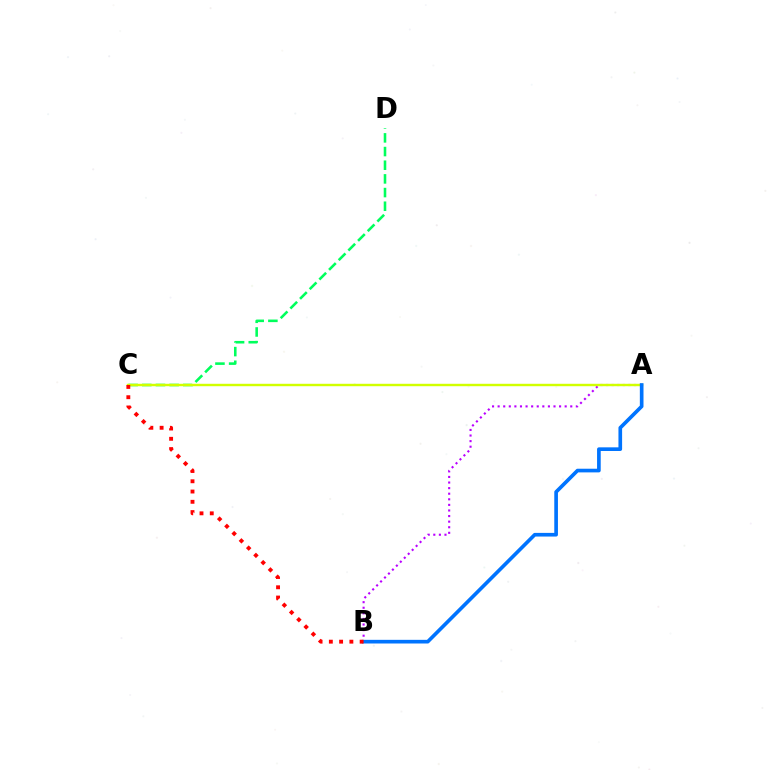{('A', 'B'): [{'color': '#b900ff', 'line_style': 'dotted', 'thickness': 1.52}, {'color': '#0074ff', 'line_style': 'solid', 'thickness': 2.64}], ('C', 'D'): [{'color': '#00ff5c', 'line_style': 'dashed', 'thickness': 1.86}], ('A', 'C'): [{'color': '#d1ff00', 'line_style': 'solid', 'thickness': 1.74}], ('B', 'C'): [{'color': '#ff0000', 'line_style': 'dotted', 'thickness': 2.79}]}